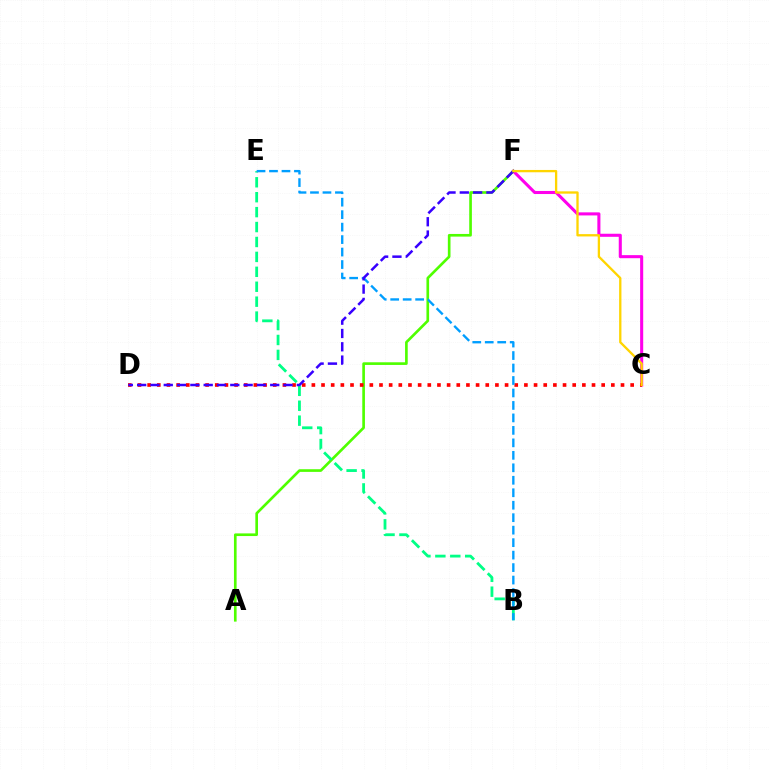{('C', 'F'): [{'color': '#ff00ed', 'line_style': 'solid', 'thickness': 2.21}, {'color': '#ffd500', 'line_style': 'solid', 'thickness': 1.66}], ('A', 'F'): [{'color': '#4fff00', 'line_style': 'solid', 'thickness': 1.91}], ('B', 'E'): [{'color': '#00ff86', 'line_style': 'dashed', 'thickness': 2.03}, {'color': '#009eff', 'line_style': 'dashed', 'thickness': 1.69}], ('C', 'D'): [{'color': '#ff0000', 'line_style': 'dotted', 'thickness': 2.62}], ('D', 'F'): [{'color': '#3700ff', 'line_style': 'dashed', 'thickness': 1.81}]}